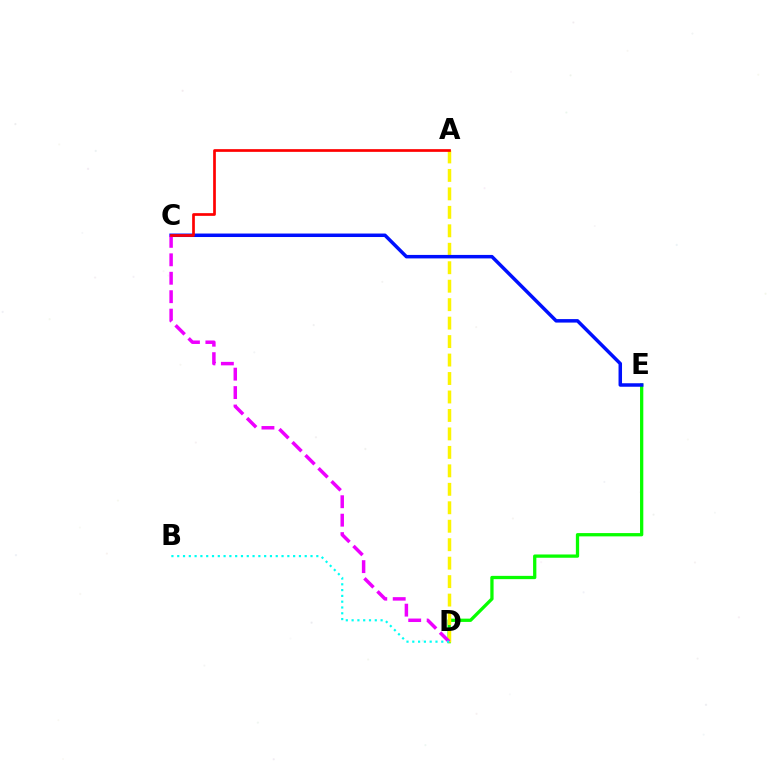{('D', 'E'): [{'color': '#08ff00', 'line_style': 'solid', 'thickness': 2.36}], ('A', 'D'): [{'color': '#fcf500', 'line_style': 'dashed', 'thickness': 2.51}], ('C', 'E'): [{'color': '#0010ff', 'line_style': 'solid', 'thickness': 2.51}], ('C', 'D'): [{'color': '#ee00ff', 'line_style': 'dashed', 'thickness': 2.51}], ('B', 'D'): [{'color': '#00fff6', 'line_style': 'dotted', 'thickness': 1.57}], ('A', 'C'): [{'color': '#ff0000', 'line_style': 'solid', 'thickness': 1.95}]}